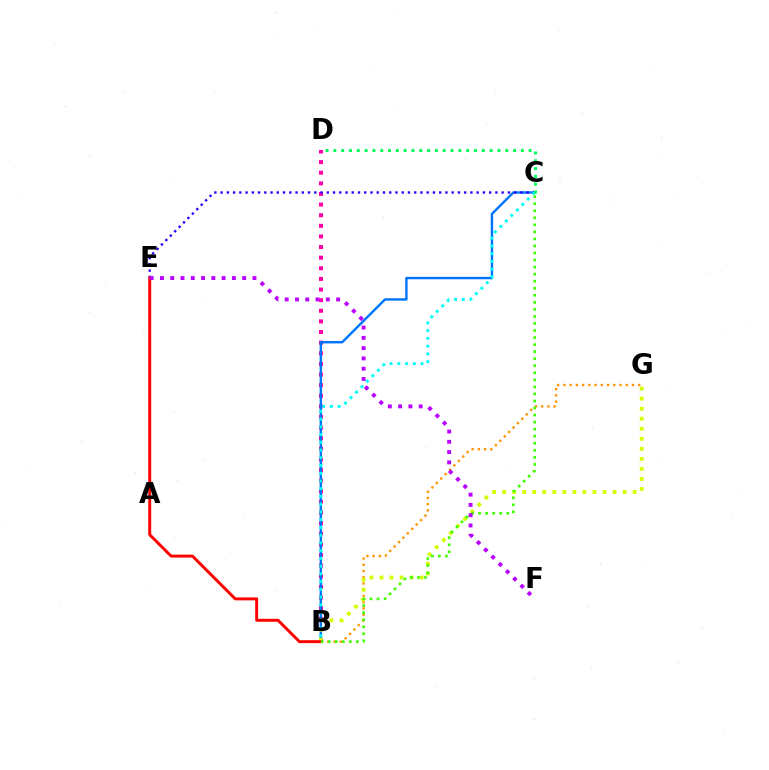{('B', 'D'): [{'color': '#ff00ac', 'line_style': 'dotted', 'thickness': 2.89}], ('B', 'C'): [{'color': '#0074ff', 'line_style': 'solid', 'thickness': 1.74}, {'color': '#3dff00', 'line_style': 'dotted', 'thickness': 1.91}, {'color': '#00fff6', 'line_style': 'dotted', 'thickness': 2.1}], ('C', 'E'): [{'color': '#2500ff', 'line_style': 'dotted', 'thickness': 1.7}], ('B', 'G'): [{'color': '#ff9400', 'line_style': 'dotted', 'thickness': 1.69}, {'color': '#d1ff00', 'line_style': 'dotted', 'thickness': 2.73}], ('B', 'E'): [{'color': '#ff0000', 'line_style': 'solid', 'thickness': 2.11}], ('C', 'D'): [{'color': '#00ff5c', 'line_style': 'dotted', 'thickness': 2.12}], ('E', 'F'): [{'color': '#b900ff', 'line_style': 'dotted', 'thickness': 2.79}]}